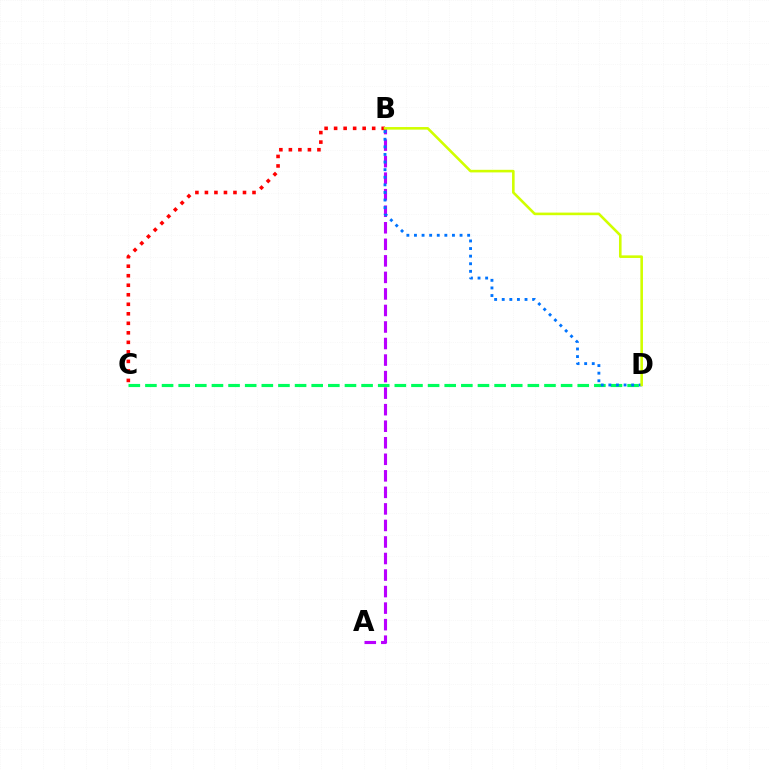{('C', 'D'): [{'color': '#00ff5c', 'line_style': 'dashed', 'thickness': 2.26}], ('A', 'B'): [{'color': '#b900ff', 'line_style': 'dashed', 'thickness': 2.25}], ('B', 'C'): [{'color': '#ff0000', 'line_style': 'dotted', 'thickness': 2.59}], ('B', 'D'): [{'color': '#0074ff', 'line_style': 'dotted', 'thickness': 2.06}, {'color': '#d1ff00', 'line_style': 'solid', 'thickness': 1.87}]}